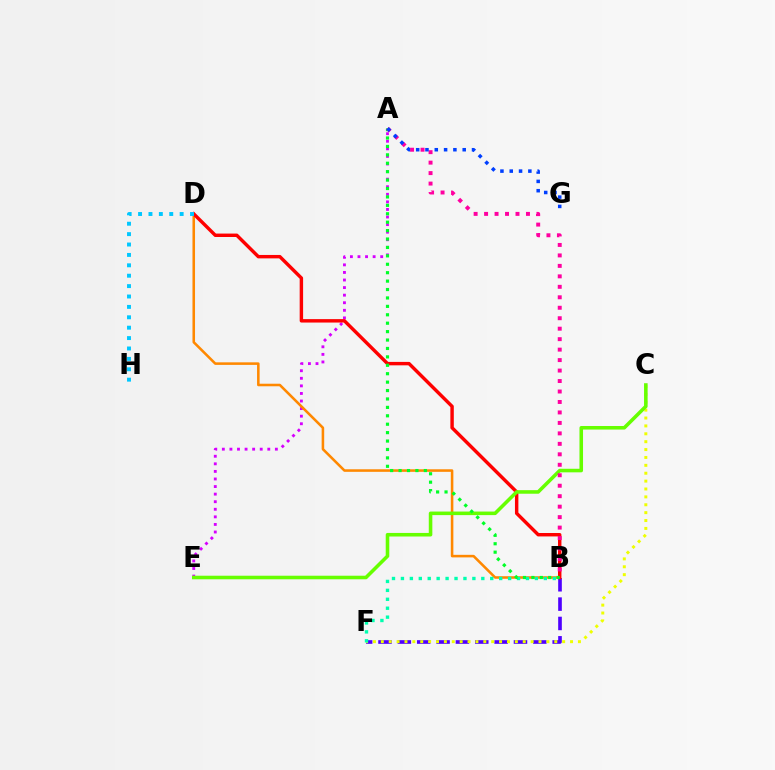{('A', 'E'): [{'color': '#d600ff', 'line_style': 'dotted', 'thickness': 2.06}], ('B', 'F'): [{'color': '#4f00ff', 'line_style': 'dashed', 'thickness': 2.63}, {'color': '#00ffaf', 'line_style': 'dotted', 'thickness': 2.43}], ('B', 'D'): [{'color': '#ff8800', 'line_style': 'solid', 'thickness': 1.84}, {'color': '#ff0000', 'line_style': 'solid', 'thickness': 2.47}], ('C', 'F'): [{'color': '#eeff00', 'line_style': 'dotted', 'thickness': 2.14}], ('C', 'E'): [{'color': '#66ff00', 'line_style': 'solid', 'thickness': 2.57}], ('A', 'B'): [{'color': '#00ff27', 'line_style': 'dotted', 'thickness': 2.29}, {'color': '#ff00a0', 'line_style': 'dotted', 'thickness': 2.84}], ('D', 'H'): [{'color': '#00c7ff', 'line_style': 'dotted', 'thickness': 2.82}], ('A', 'G'): [{'color': '#003fff', 'line_style': 'dotted', 'thickness': 2.53}]}